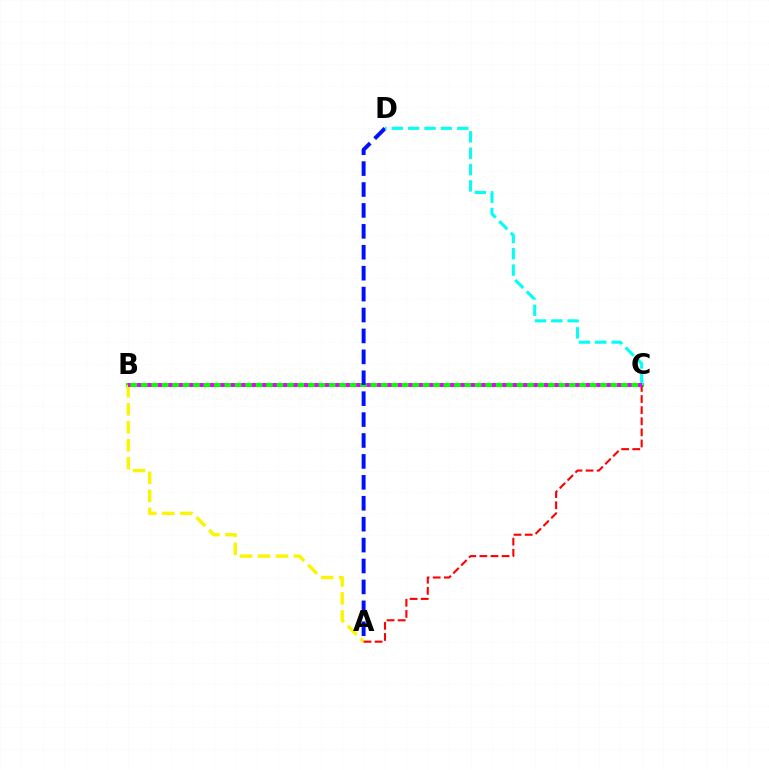{('B', 'C'): [{'color': '#08ff00', 'line_style': 'solid', 'thickness': 2.91}, {'color': '#ee00ff', 'line_style': 'dotted', 'thickness': 2.84}], ('A', 'D'): [{'color': '#0010ff', 'line_style': 'dashed', 'thickness': 2.84}], ('A', 'B'): [{'color': '#fcf500', 'line_style': 'dashed', 'thickness': 2.45}], ('C', 'D'): [{'color': '#00fff6', 'line_style': 'dashed', 'thickness': 2.22}], ('A', 'C'): [{'color': '#ff0000', 'line_style': 'dashed', 'thickness': 1.51}]}